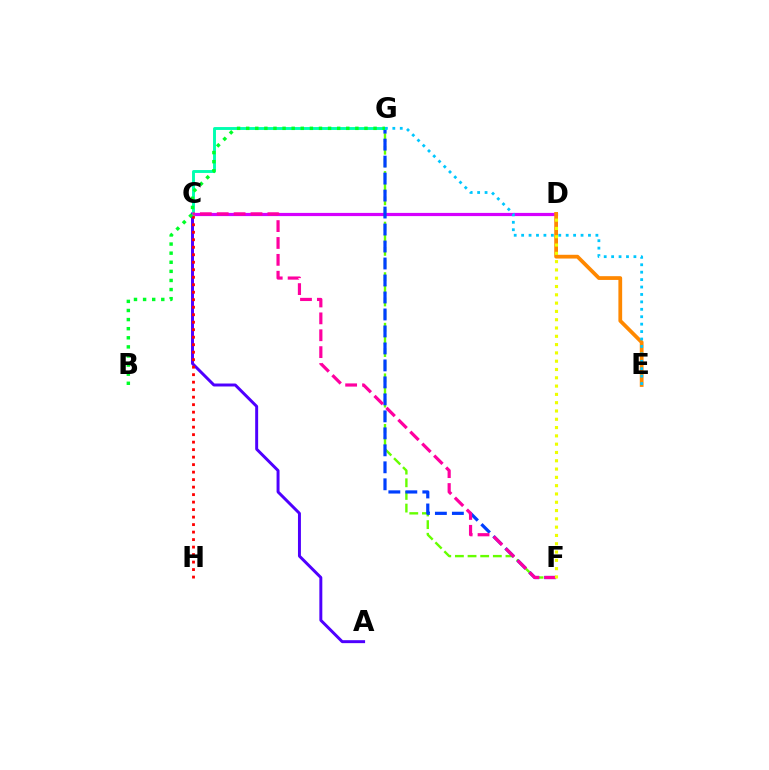{('F', 'G'): [{'color': '#66ff00', 'line_style': 'dashed', 'thickness': 1.72}, {'color': '#003fff', 'line_style': 'dashed', 'thickness': 2.31}], ('C', 'D'): [{'color': '#d600ff', 'line_style': 'solid', 'thickness': 2.3}], ('A', 'C'): [{'color': '#4f00ff', 'line_style': 'solid', 'thickness': 2.13}], ('D', 'E'): [{'color': '#ff8800', 'line_style': 'solid', 'thickness': 2.71}], ('C', 'H'): [{'color': '#ff0000', 'line_style': 'dotted', 'thickness': 2.04}], ('C', 'G'): [{'color': '#00ffaf', 'line_style': 'solid', 'thickness': 2.09}], ('E', 'G'): [{'color': '#00c7ff', 'line_style': 'dotted', 'thickness': 2.02}], ('B', 'G'): [{'color': '#00ff27', 'line_style': 'dotted', 'thickness': 2.47}], ('C', 'F'): [{'color': '#ff00a0', 'line_style': 'dashed', 'thickness': 2.29}], ('D', 'F'): [{'color': '#eeff00', 'line_style': 'dotted', 'thickness': 2.25}]}